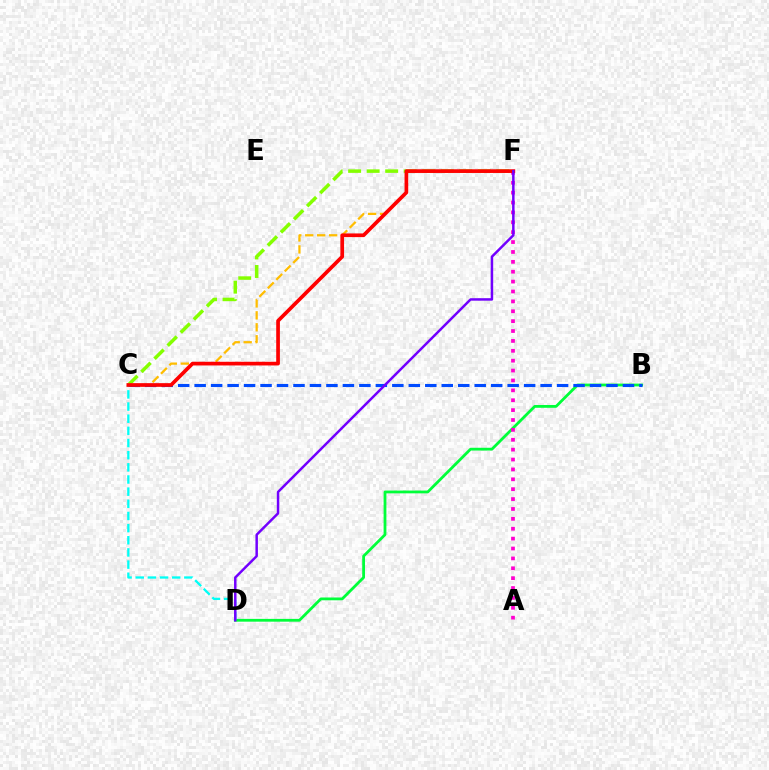{('B', 'D'): [{'color': '#00ff39', 'line_style': 'solid', 'thickness': 2.01}], ('C', 'F'): [{'color': '#ffbd00', 'line_style': 'dashed', 'thickness': 1.62}, {'color': '#84ff00', 'line_style': 'dashed', 'thickness': 2.52}, {'color': '#ff0000', 'line_style': 'solid', 'thickness': 2.66}], ('A', 'F'): [{'color': '#ff00cf', 'line_style': 'dotted', 'thickness': 2.69}], ('B', 'C'): [{'color': '#004bff', 'line_style': 'dashed', 'thickness': 2.24}], ('C', 'D'): [{'color': '#00fff6', 'line_style': 'dashed', 'thickness': 1.65}], ('D', 'F'): [{'color': '#7200ff', 'line_style': 'solid', 'thickness': 1.79}]}